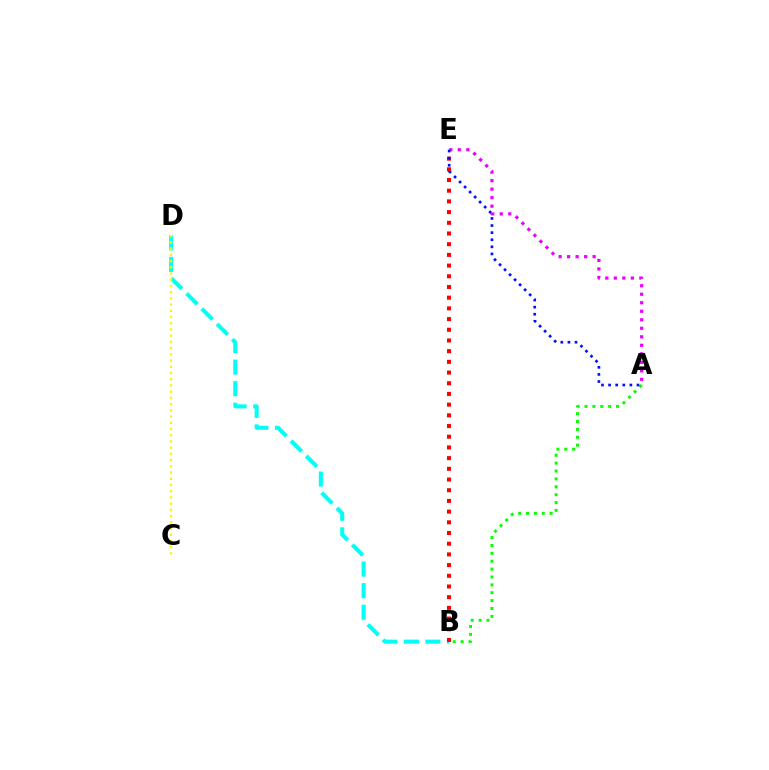{('B', 'D'): [{'color': '#00fff6', 'line_style': 'dashed', 'thickness': 2.93}], ('A', 'B'): [{'color': '#08ff00', 'line_style': 'dotted', 'thickness': 2.14}], ('A', 'E'): [{'color': '#ee00ff', 'line_style': 'dotted', 'thickness': 2.31}, {'color': '#0010ff', 'line_style': 'dotted', 'thickness': 1.93}], ('B', 'E'): [{'color': '#ff0000', 'line_style': 'dotted', 'thickness': 2.91}], ('C', 'D'): [{'color': '#fcf500', 'line_style': 'dotted', 'thickness': 1.69}]}